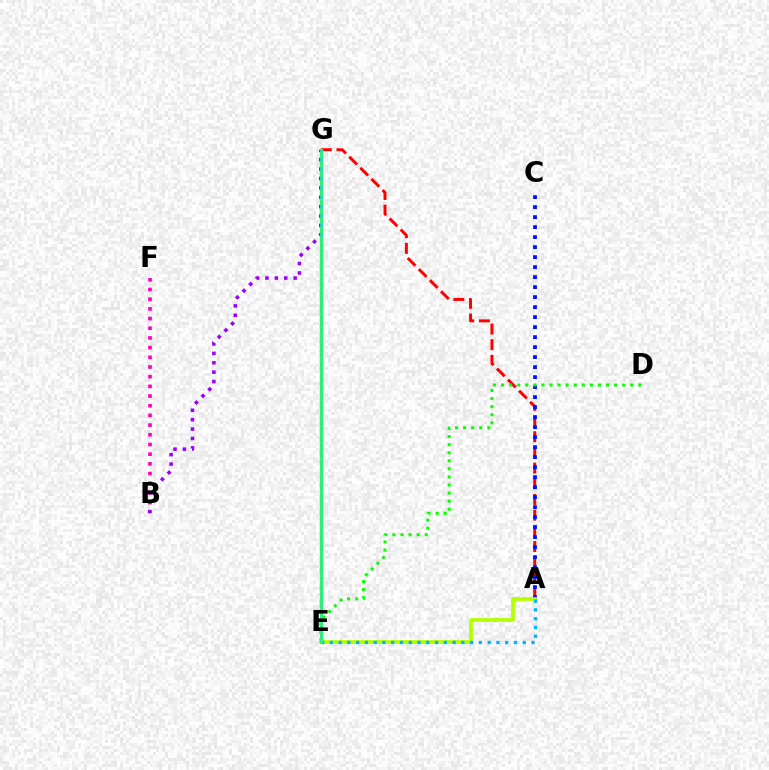{('A', 'G'): [{'color': '#ff0000', 'line_style': 'dashed', 'thickness': 2.13}], ('A', 'C'): [{'color': '#0010ff', 'line_style': 'dotted', 'thickness': 2.72}], ('B', 'F'): [{'color': '#ff00bd', 'line_style': 'dotted', 'thickness': 2.63}], ('D', 'E'): [{'color': '#08ff00', 'line_style': 'dotted', 'thickness': 2.19}], ('A', 'E'): [{'color': '#b3ff00', 'line_style': 'solid', 'thickness': 2.67}, {'color': '#00b5ff', 'line_style': 'dotted', 'thickness': 2.38}], ('E', 'G'): [{'color': '#ffa500', 'line_style': 'solid', 'thickness': 2.49}, {'color': '#00ff9d', 'line_style': 'solid', 'thickness': 1.88}], ('B', 'G'): [{'color': '#9b00ff', 'line_style': 'dotted', 'thickness': 2.55}]}